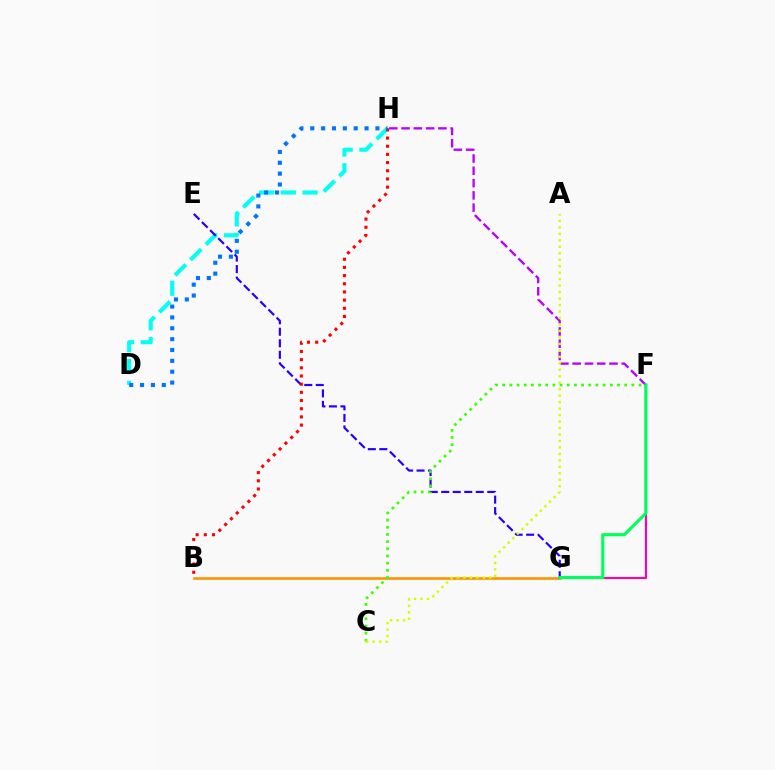{('F', 'H'): [{'color': '#b900ff', 'line_style': 'dashed', 'thickness': 1.67}], ('B', 'G'): [{'color': '#ff9400', 'line_style': 'solid', 'thickness': 1.9}], ('D', 'H'): [{'color': '#00fff6', 'line_style': 'dashed', 'thickness': 2.96}, {'color': '#0074ff', 'line_style': 'dotted', 'thickness': 2.95}], ('E', 'G'): [{'color': '#2500ff', 'line_style': 'dashed', 'thickness': 1.56}], ('B', 'H'): [{'color': '#ff0000', 'line_style': 'dotted', 'thickness': 2.22}], ('F', 'G'): [{'color': '#ff00ac', 'line_style': 'solid', 'thickness': 1.55}, {'color': '#00ff5c', 'line_style': 'solid', 'thickness': 2.26}], ('C', 'F'): [{'color': '#3dff00', 'line_style': 'dotted', 'thickness': 1.95}], ('A', 'C'): [{'color': '#d1ff00', 'line_style': 'dotted', 'thickness': 1.76}]}